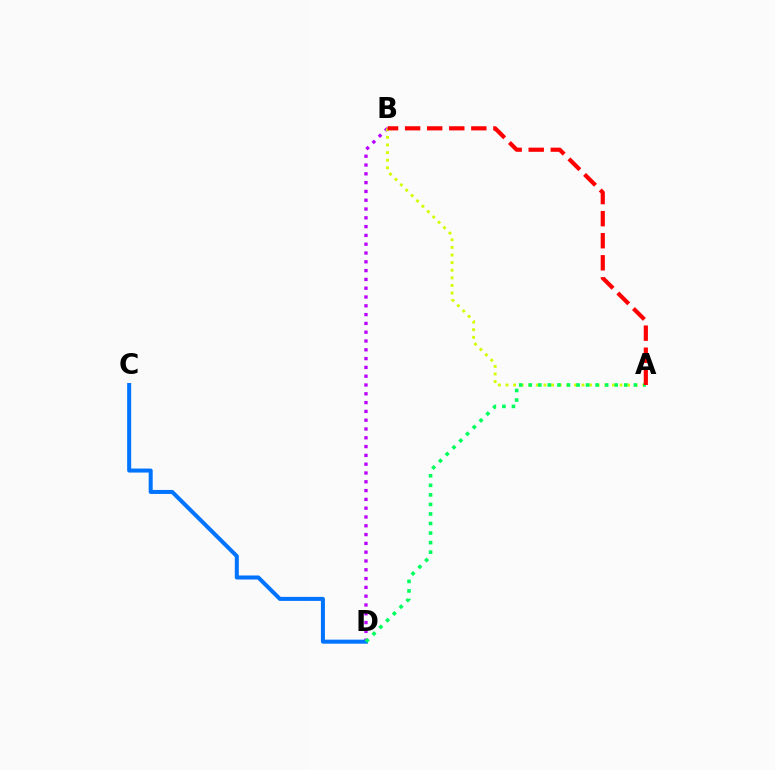{('B', 'D'): [{'color': '#b900ff', 'line_style': 'dotted', 'thickness': 2.39}], ('C', 'D'): [{'color': '#0074ff', 'line_style': 'solid', 'thickness': 2.89}], ('A', 'B'): [{'color': '#d1ff00', 'line_style': 'dotted', 'thickness': 2.07}, {'color': '#ff0000', 'line_style': 'dashed', 'thickness': 3.0}], ('A', 'D'): [{'color': '#00ff5c', 'line_style': 'dotted', 'thickness': 2.59}]}